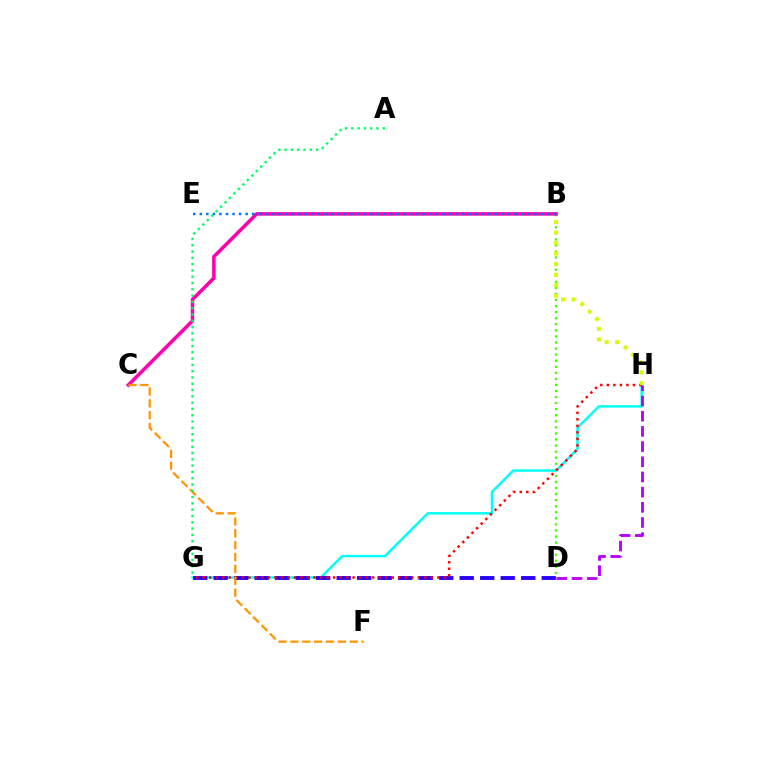{('B', 'D'): [{'color': '#3dff00', 'line_style': 'dotted', 'thickness': 1.65}], ('G', 'H'): [{'color': '#00fff6', 'line_style': 'solid', 'thickness': 1.78}, {'color': '#ff0000', 'line_style': 'dotted', 'thickness': 1.77}], ('B', 'C'): [{'color': '#ff00ac', 'line_style': 'solid', 'thickness': 2.54}], ('D', 'G'): [{'color': '#2500ff', 'line_style': 'dashed', 'thickness': 2.79}], ('B', 'E'): [{'color': '#0074ff', 'line_style': 'dotted', 'thickness': 1.78}], ('D', 'H'): [{'color': '#b900ff', 'line_style': 'dashed', 'thickness': 2.06}], ('C', 'F'): [{'color': '#ff9400', 'line_style': 'dashed', 'thickness': 1.61}], ('B', 'H'): [{'color': '#d1ff00', 'line_style': 'dotted', 'thickness': 2.87}], ('A', 'G'): [{'color': '#00ff5c', 'line_style': 'dotted', 'thickness': 1.71}]}